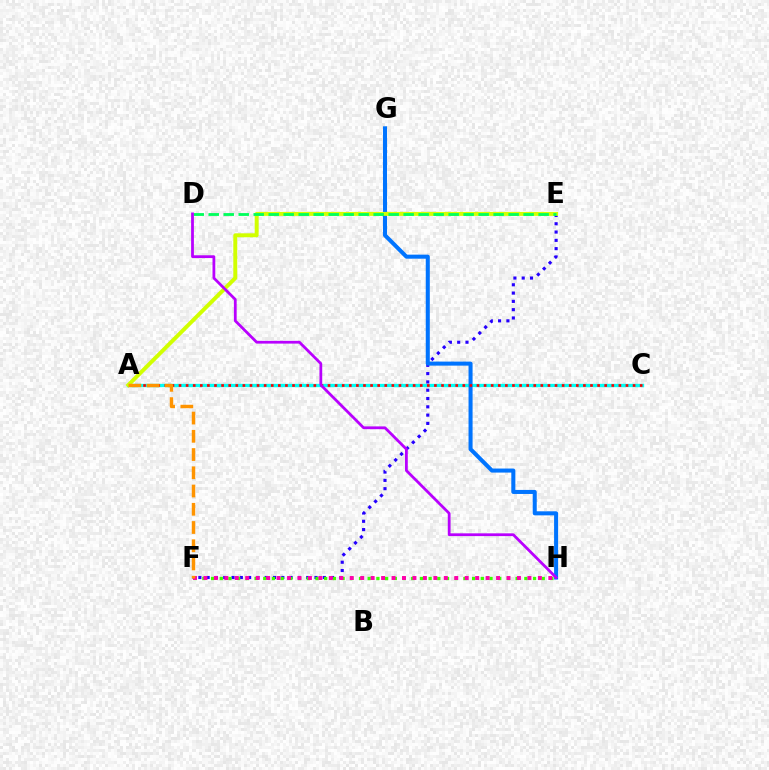{('A', 'C'): [{'color': '#00fff6', 'line_style': 'solid', 'thickness': 2.39}, {'color': '#ff0000', 'line_style': 'dotted', 'thickness': 1.93}], ('E', 'F'): [{'color': '#2500ff', 'line_style': 'dotted', 'thickness': 2.25}], ('G', 'H'): [{'color': '#0074ff', 'line_style': 'solid', 'thickness': 2.91}], ('F', 'H'): [{'color': '#3dff00', 'line_style': 'dotted', 'thickness': 2.36}, {'color': '#ff00ac', 'line_style': 'dotted', 'thickness': 2.84}], ('A', 'E'): [{'color': '#d1ff00', 'line_style': 'solid', 'thickness': 2.83}], ('D', 'E'): [{'color': '#00ff5c', 'line_style': 'dashed', 'thickness': 2.04}], ('A', 'F'): [{'color': '#ff9400', 'line_style': 'dashed', 'thickness': 2.48}], ('D', 'H'): [{'color': '#b900ff', 'line_style': 'solid', 'thickness': 1.99}]}